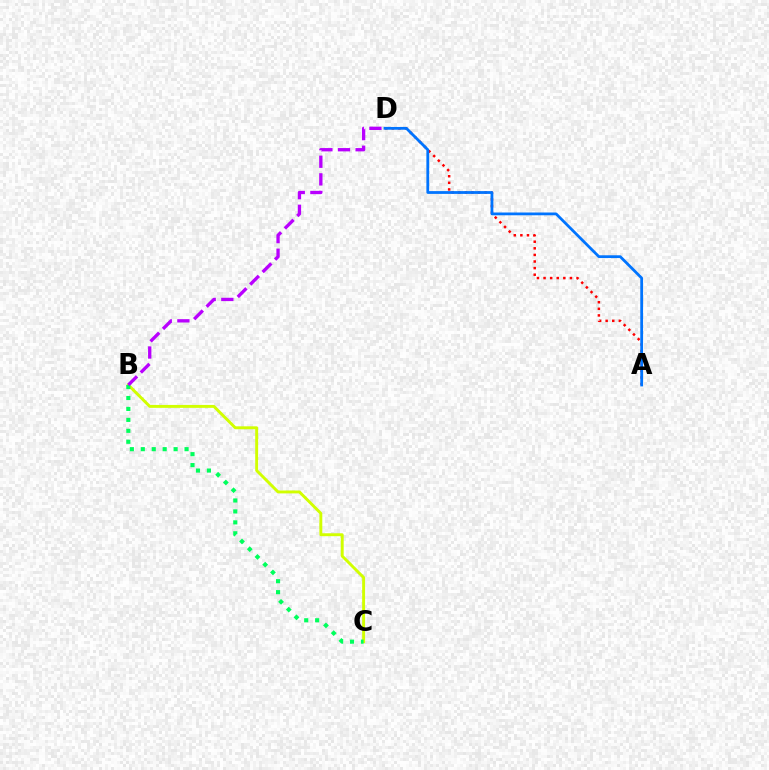{('A', 'D'): [{'color': '#ff0000', 'line_style': 'dotted', 'thickness': 1.79}, {'color': '#0074ff', 'line_style': 'solid', 'thickness': 2.0}], ('B', 'C'): [{'color': '#d1ff00', 'line_style': 'solid', 'thickness': 2.1}, {'color': '#00ff5c', 'line_style': 'dotted', 'thickness': 2.97}], ('B', 'D'): [{'color': '#b900ff', 'line_style': 'dashed', 'thickness': 2.39}]}